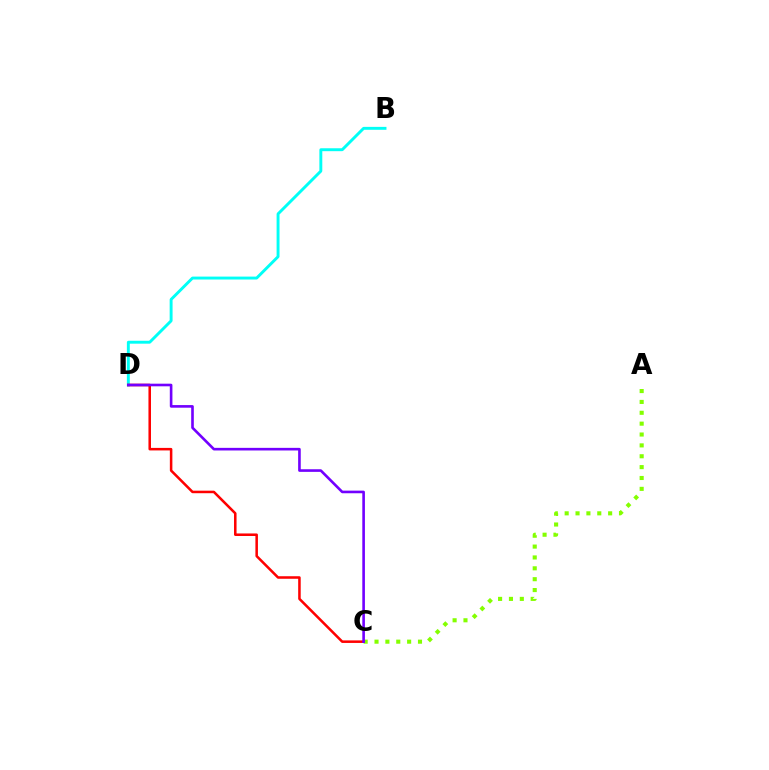{('B', 'D'): [{'color': '#00fff6', 'line_style': 'solid', 'thickness': 2.1}], ('A', 'C'): [{'color': '#84ff00', 'line_style': 'dotted', 'thickness': 2.95}], ('C', 'D'): [{'color': '#ff0000', 'line_style': 'solid', 'thickness': 1.83}, {'color': '#7200ff', 'line_style': 'solid', 'thickness': 1.89}]}